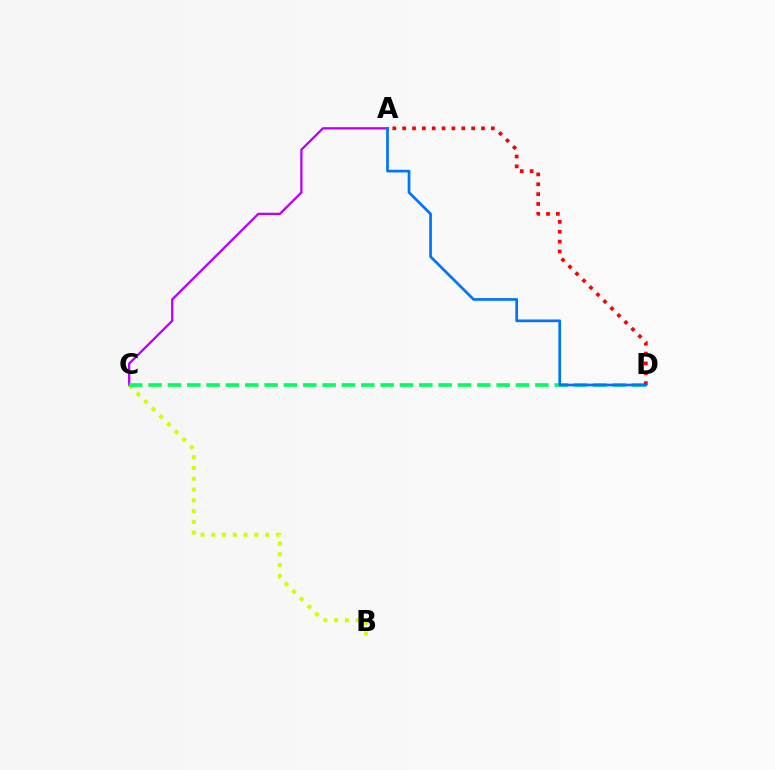{('A', 'C'): [{'color': '#b900ff', 'line_style': 'solid', 'thickness': 1.65}], ('B', 'C'): [{'color': '#d1ff00', 'line_style': 'dotted', 'thickness': 2.93}], ('C', 'D'): [{'color': '#00ff5c', 'line_style': 'dashed', 'thickness': 2.63}], ('A', 'D'): [{'color': '#ff0000', 'line_style': 'dotted', 'thickness': 2.68}, {'color': '#0074ff', 'line_style': 'solid', 'thickness': 1.95}]}